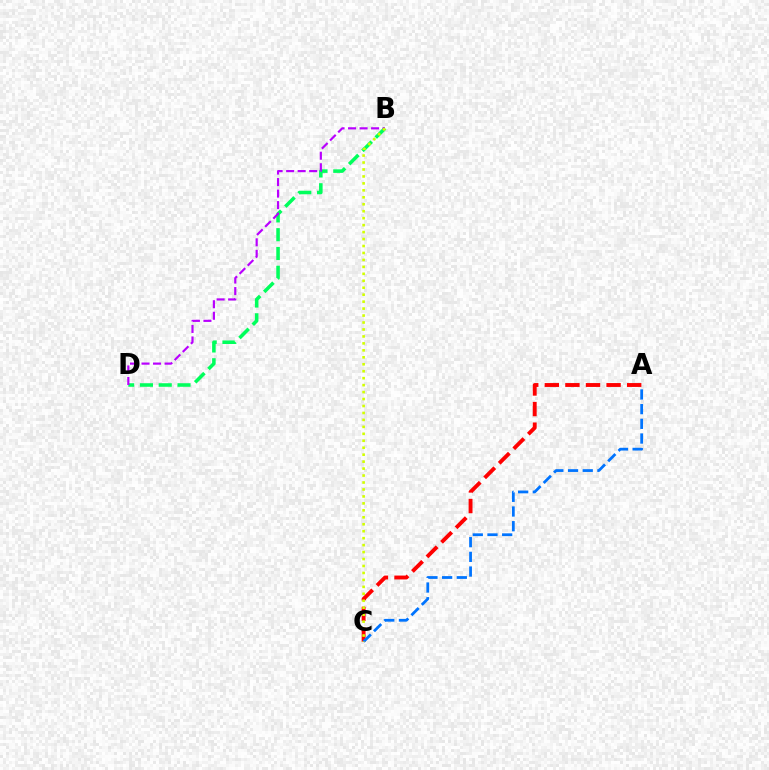{('B', 'D'): [{'color': '#00ff5c', 'line_style': 'dashed', 'thickness': 2.55}, {'color': '#b900ff', 'line_style': 'dashed', 'thickness': 1.57}], ('A', 'C'): [{'color': '#ff0000', 'line_style': 'dashed', 'thickness': 2.8}, {'color': '#0074ff', 'line_style': 'dashed', 'thickness': 2.0}], ('B', 'C'): [{'color': '#d1ff00', 'line_style': 'dotted', 'thickness': 1.89}]}